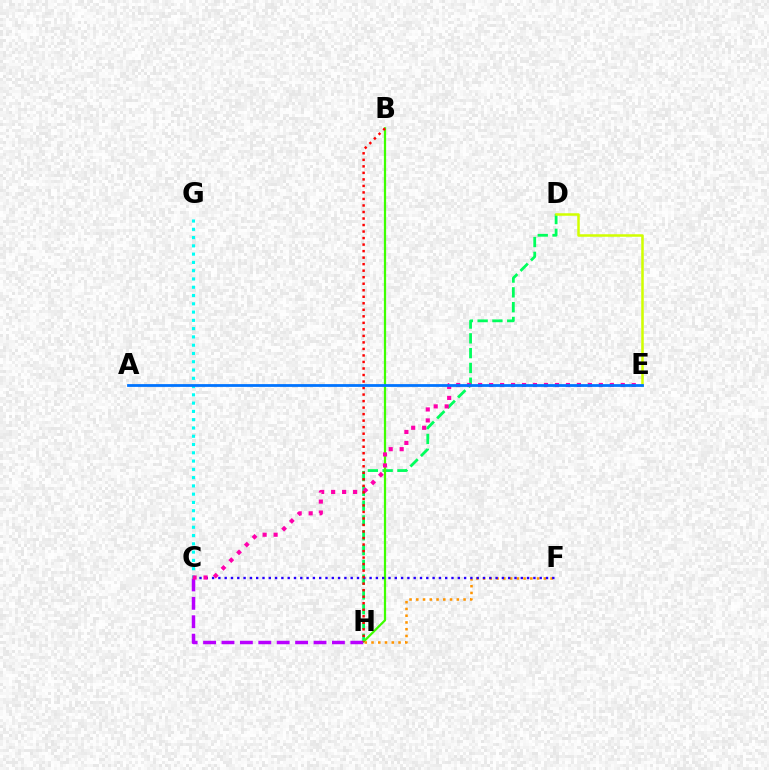{('D', 'H'): [{'color': '#00ff5c', 'line_style': 'dashed', 'thickness': 2.01}], ('B', 'H'): [{'color': '#3dff00', 'line_style': 'solid', 'thickness': 1.61}, {'color': '#ff0000', 'line_style': 'dotted', 'thickness': 1.77}], ('F', 'H'): [{'color': '#ff9400', 'line_style': 'dotted', 'thickness': 1.83}], ('C', 'F'): [{'color': '#2500ff', 'line_style': 'dotted', 'thickness': 1.71}], ('C', 'H'): [{'color': '#b900ff', 'line_style': 'dashed', 'thickness': 2.5}], ('C', 'G'): [{'color': '#00fff6', 'line_style': 'dotted', 'thickness': 2.25}], ('D', 'E'): [{'color': '#d1ff00', 'line_style': 'solid', 'thickness': 1.81}], ('C', 'E'): [{'color': '#ff00ac', 'line_style': 'dotted', 'thickness': 2.98}], ('A', 'E'): [{'color': '#0074ff', 'line_style': 'solid', 'thickness': 2.0}]}